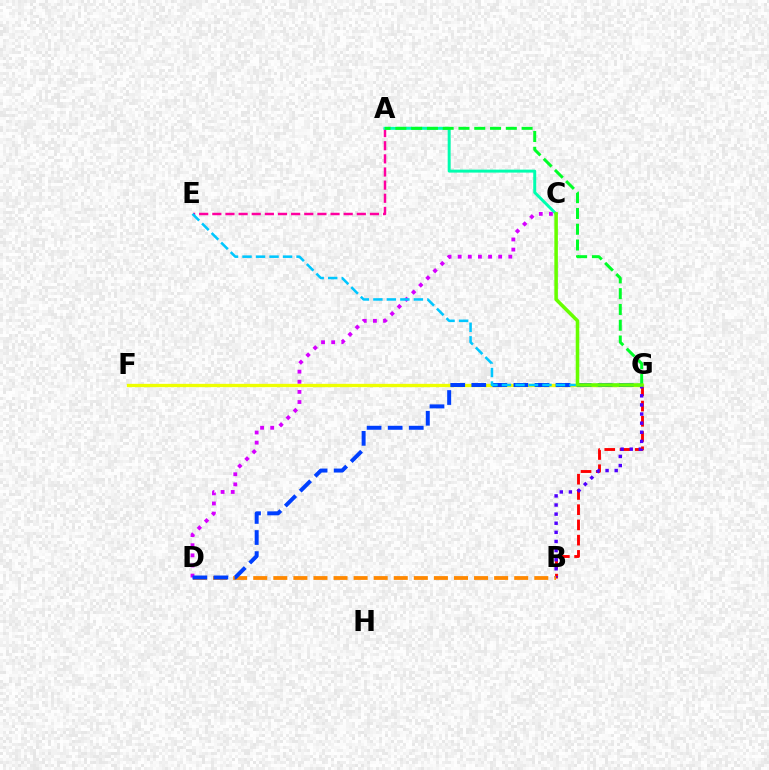{('A', 'E'): [{'color': '#ff00a0', 'line_style': 'dashed', 'thickness': 1.78}], ('B', 'G'): [{'color': '#ff0000', 'line_style': 'dashed', 'thickness': 2.07}, {'color': '#4f00ff', 'line_style': 'dotted', 'thickness': 2.48}], ('F', 'G'): [{'color': '#eeff00', 'line_style': 'solid', 'thickness': 2.39}], ('A', 'C'): [{'color': '#00ffaf', 'line_style': 'solid', 'thickness': 2.13}], ('A', 'G'): [{'color': '#00ff27', 'line_style': 'dashed', 'thickness': 2.14}], ('C', 'D'): [{'color': '#d600ff', 'line_style': 'dotted', 'thickness': 2.75}], ('B', 'D'): [{'color': '#ff8800', 'line_style': 'dashed', 'thickness': 2.73}], ('D', 'G'): [{'color': '#003fff', 'line_style': 'dashed', 'thickness': 2.86}], ('E', 'G'): [{'color': '#00c7ff', 'line_style': 'dashed', 'thickness': 1.83}], ('C', 'G'): [{'color': '#66ff00', 'line_style': 'solid', 'thickness': 2.55}]}